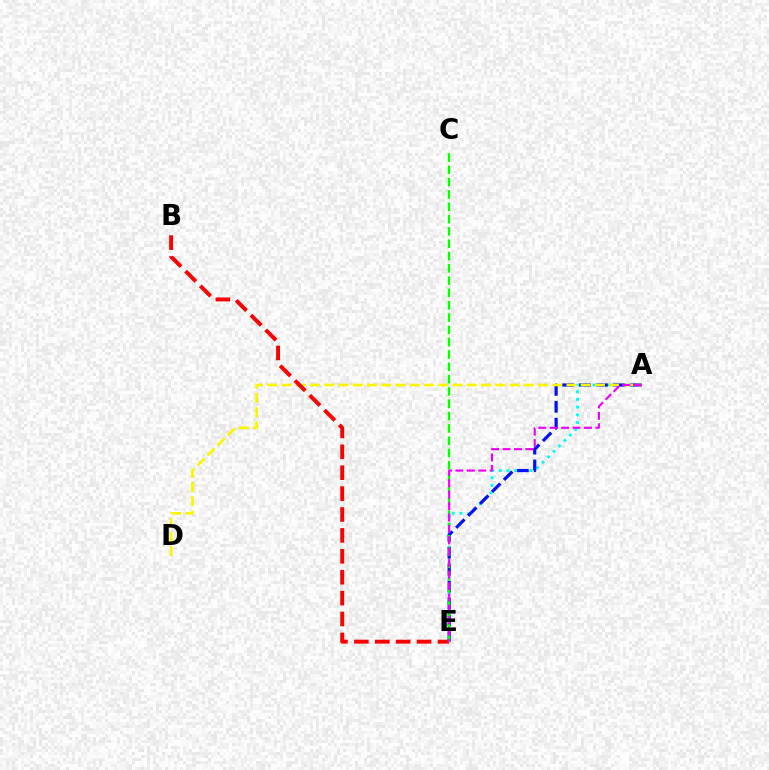{('A', 'E'): [{'color': '#00fff6', 'line_style': 'dotted', 'thickness': 2.1}, {'color': '#0010ff', 'line_style': 'dashed', 'thickness': 2.3}, {'color': '#ee00ff', 'line_style': 'dashed', 'thickness': 1.55}], ('A', 'D'): [{'color': '#fcf500', 'line_style': 'dashed', 'thickness': 1.94}], ('B', 'E'): [{'color': '#ff0000', 'line_style': 'dashed', 'thickness': 2.84}], ('C', 'E'): [{'color': '#08ff00', 'line_style': 'dashed', 'thickness': 1.67}]}